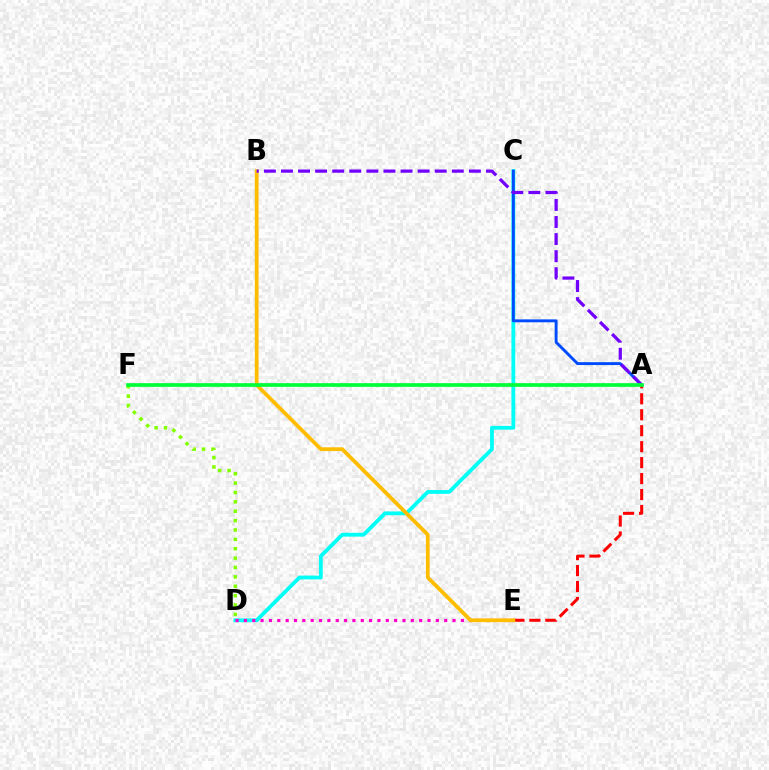{('C', 'D'): [{'color': '#00fff6', 'line_style': 'solid', 'thickness': 2.74}], ('A', 'C'): [{'color': '#004bff', 'line_style': 'solid', 'thickness': 2.09}], ('D', 'F'): [{'color': '#84ff00', 'line_style': 'dotted', 'thickness': 2.55}], ('A', 'E'): [{'color': '#ff0000', 'line_style': 'dashed', 'thickness': 2.17}], ('D', 'E'): [{'color': '#ff00cf', 'line_style': 'dotted', 'thickness': 2.27}], ('B', 'E'): [{'color': '#ffbd00', 'line_style': 'solid', 'thickness': 2.72}], ('A', 'B'): [{'color': '#7200ff', 'line_style': 'dashed', 'thickness': 2.32}], ('A', 'F'): [{'color': '#00ff39', 'line_style': 'solid', 'thickness': 2.66}]}